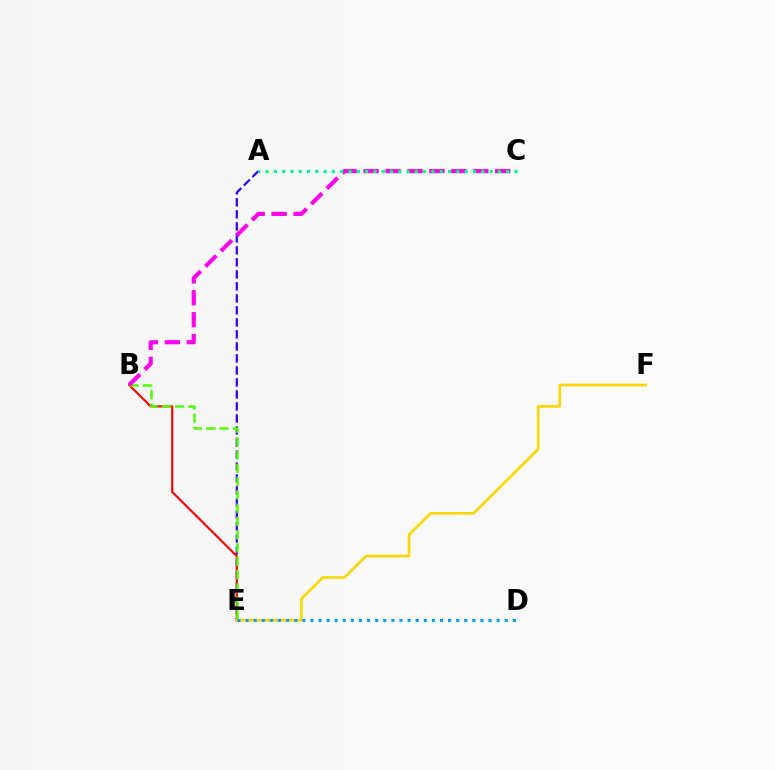{('A', 'E'): [{'color': '#3700ff', 'line_style': 'dashed', 'thickness': 1.63}], ('B', 'E'): [{'color': '#ff0000', 'line_style': 'solid', 'thickness': 1.53}, {'color': '#4fff00', 'line_style': 'dashed', 'thickness': 1.81}], ('B', 'C'): [{'color': '#ff00ed', 'line_style': 'dashed', 'thickness': 2.98}], ('A', 'C'): [{'color': '#00ff86', 'line_style': 'dotted', 'thickness': 2.25}], ('E', 'F'): [{'color': '#ffd500', 'line_style': 'solid', 'thickness': 1.91}], ('D', 'E'): [{'color': '#009eff', 'line_style': 'dotted', 'thickness': 2.2}]}